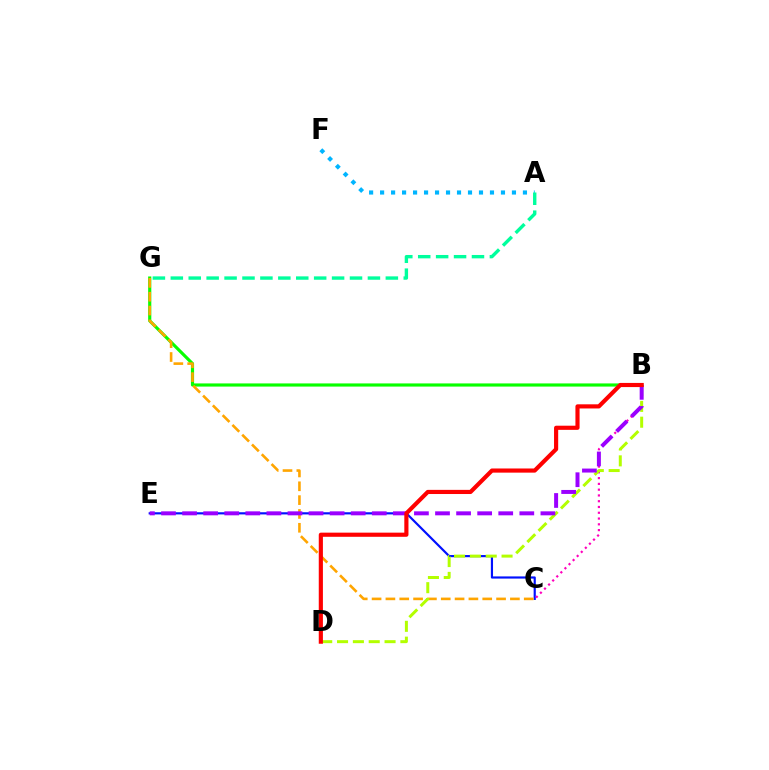{('A', 'F'): [{'color': '#00b5ff', 'line_style': 'dotted', 'thickness': 2.99}], ('B', 'G'): [{'color': '#08ff00', 'line_style': 'solid', 'thickness': 2.28}], ('C', 'E'): [{'color': '#0010ff', 'line_style': 'solid', 'thickness': 1.56}], ('B', 'C'): [{'color': '#ff00bd', 'line_style': 'dotted', 'thickness': 1.57}], ('C', 'G'): [{'color': '#ffa500', 'line_style': 'dashed', 'thickness': 1.88}], ('B', 'D'): [{'color': '#b3ff00', 'line_style': 'dashed', 'thickness': 2.15}, {'color': '#ff0000', 'line_style': 'solid', 'thickness': 2.99}], ('A', 'G'): [{'color': '#00ff9d', 'line_style': 'dashed', 'thickness': 2.43}], ('B', 'E'): [{'color': '#9b00ff', 'line_style': 'dashed', 'thickness': 2.86}]}